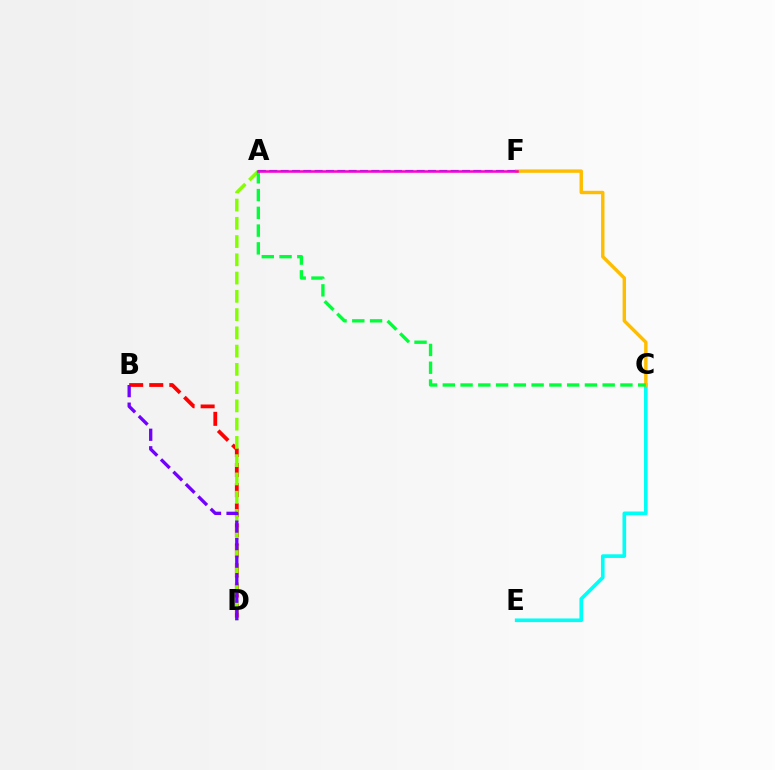{('C', 'E'): [{'color': '#00fff6', 'line_style': 'solid', 'thickness': 2.62}], ('C', 'F'): [{'color': '#ffbd00', 'line_style': 'solid', 'thickness': 2.45}], ('B', 'D'): [{'color': '#ff0000', 'line_style': 'dashed', 'thickness': 2.73}, {'color': '#7200ff', 'line_style': 'dashed', 'thickness': 2.38}], ('A', 'D'): [{'color': '#84ff00', 'line_style': 'dashed', 'thickness': 2.48}], ('A', 'C'): [{'color': '#00ff39', 'line_style': 'dashed', 'thickness': 2.41}], ('A', 'F'): [{'color': '#004bff', 'line_style': 'dashed', 'thickness': 1.54}, {'color': '#ff00cf', 'line_style': 'solid', 'thickness': 1.83}]}